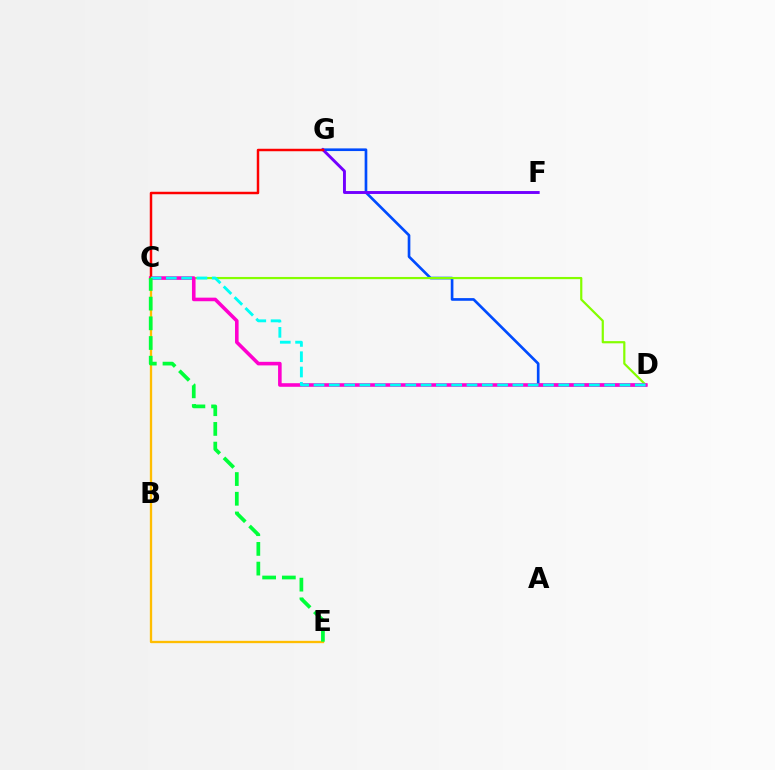{('D', 'G'): [{'color': '#004bff', 'line_style': 'solid', 'thickness': 1.92}], ('F', 'G'): [{'color': '#7200ff', 'line_style': 'solid', 'thickness': 2.1}], ('C', 'E'): [{'color': '#ffbd00', 'line_style': 'solid', 'thickness': 1.67}, {'color': '#00ff39', 'line_style': 'dashed', 'thickness': 2.68}], ('C', 'D'): [{'color': '#84ff00', 'line_style': 'solid', 'thickness': 1.58}, {'color': '#ff00cf', 'line_style': 'solid', 'thickness': 2.58}, {'color': '#00fff6', 'line_style': 'dashed', 'thickness': 2.08}], ('C', 'G'): [{'color': '#ff0000', 'line_style': 'solid', 'thickness': 1.78}]}